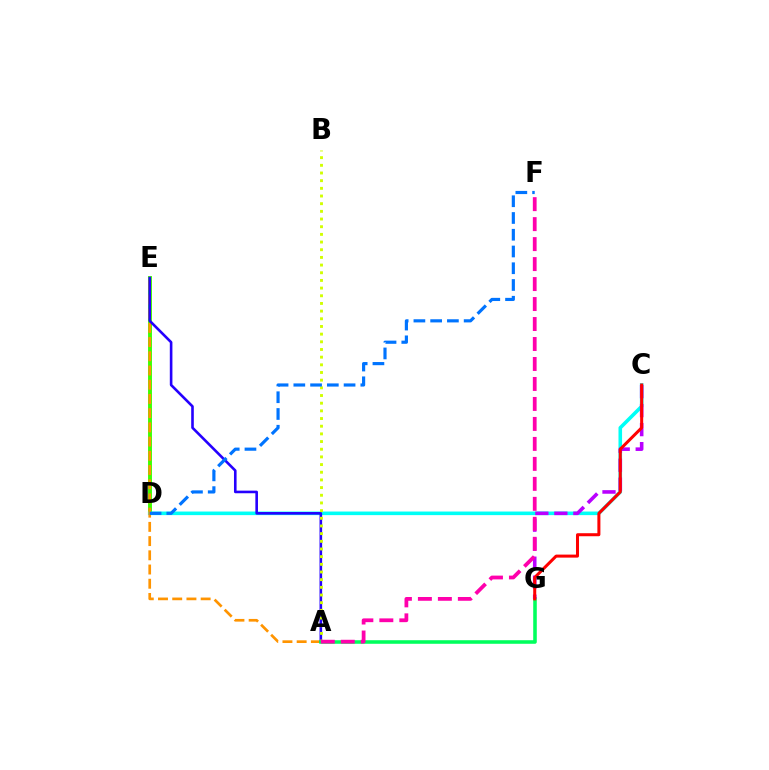{('D', 'E'): [{'color': '#3dff00', 'line_style': 'solid', 'thickness': 2.81}], ('C', 'D'): [{'color': '#00fff6', 'line_style': 'solid', 'thickness': 2.58}], ('A', 'E'): [{'color': '#ff9400', 'line_style': 'dashed', 'thickness': 1.93}, {'color': '#2500ff', 'line_style': 'solid', 'thickness': 1.88}], ('A', 'B'): [{'color': '#d1ff00', 'line_style': 'dotted', 'thickness': 2.08}], ('A', 'G'): [{'color': '#00ff5c', 'line_style': 'solid', 'thickness': 2.57}], ('C', 'G'): [{'color': '#b900ff', 'line_style': 'dashed', 'thickness': 2.58}, {'color': '#ff0000', 'line_style': 'solid', 'thickness': 2.18}], ('D', 'F'): [{'color': '#0074ff', 'line_style': 'dashed', 'thickness': 2.28}], ('A', 'F'): [{'color': '#ff00ac', 'line_style': 'dashed', 'thickness': 2.71}]}